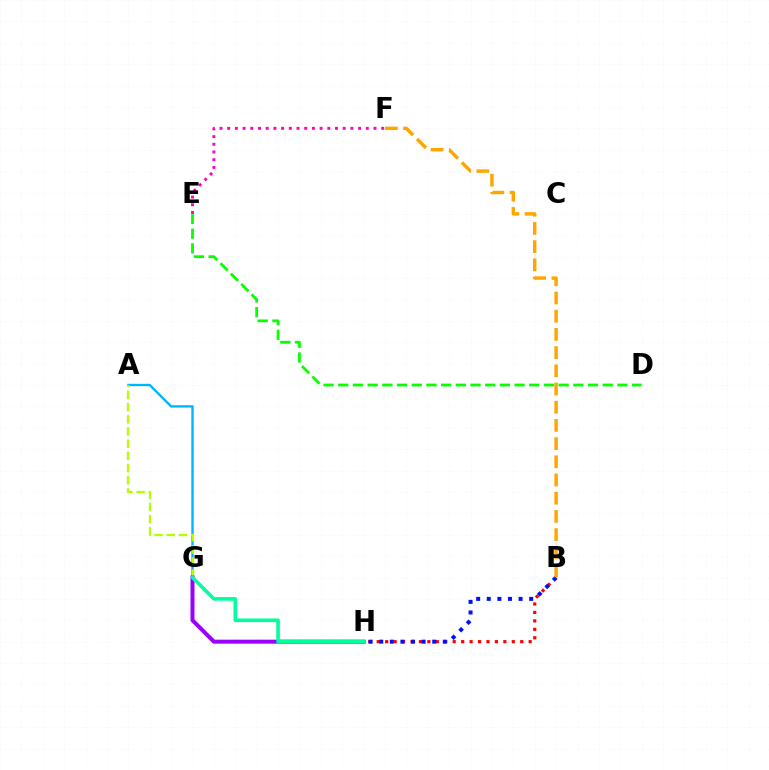{('A', 'G'): [{'color': '#00b5ff', 'line_style': 'solid', 'thickness': 1.7}, {'color': '#b3ff00', 'line_style': 'dashed', 'thickness': 1.66}], ('D', 'E'): [{'color': '#08ff00', 'line_style': 'dashed', 'thickness': 2.0}], ('B', 'H'): [{'color': '#ff0000', 'line_style': 'dotted', 'thickness': 2.29}, {'color': '#0010ff', 'line_style': 'dotted', 'thickness': 2.88}], ('G', 'H'): [{'color': '#9b00ff', 'line_style': 'solid', 'thickness': 2.87}, {'color': '#00ff9d', 'line_style': 'solid', 'thickness': 2.6}], ('B', 'F'): [{'color': '#ffa500', 'line_style': 'dashed', 'thickness': 2.47}], ('E', 'F'): [{'color': '#ff00bd', 'line_style': 'dotted', 'thickness': 2.09}]}